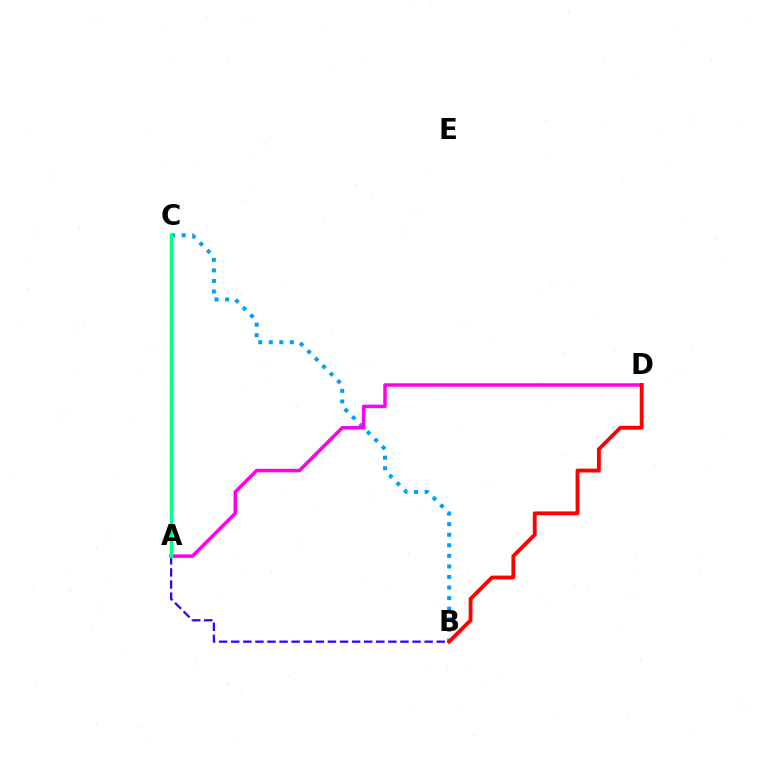{('B', 'C'): [{'color': '#009eff', 'line_style': 'dotted', 'thickness': 2.87}], ('A', 'C'): [{'color': '#4fff00', 'line_style': 'dashed', 'thickness': 1.67}, {'color': '#ffd500', 'line_style': 'dotted', 'thickness': 1.61}, {'color': '#00ff86', 'line_style': 'solid', 'thickness': 2.28}], ('A', 'B'): [{'color': '#3700ff', 'line_style': 'dashed', 'thickness': 1.64}], ('A', 'D'): [{'color': '#ff00ed', 'line_style': 'solid', 'thickness': 2.52}], ('B', 'D'): [{'color': '#ff0000', 'line_style': 'solid', 'thickness': 2.76}]}